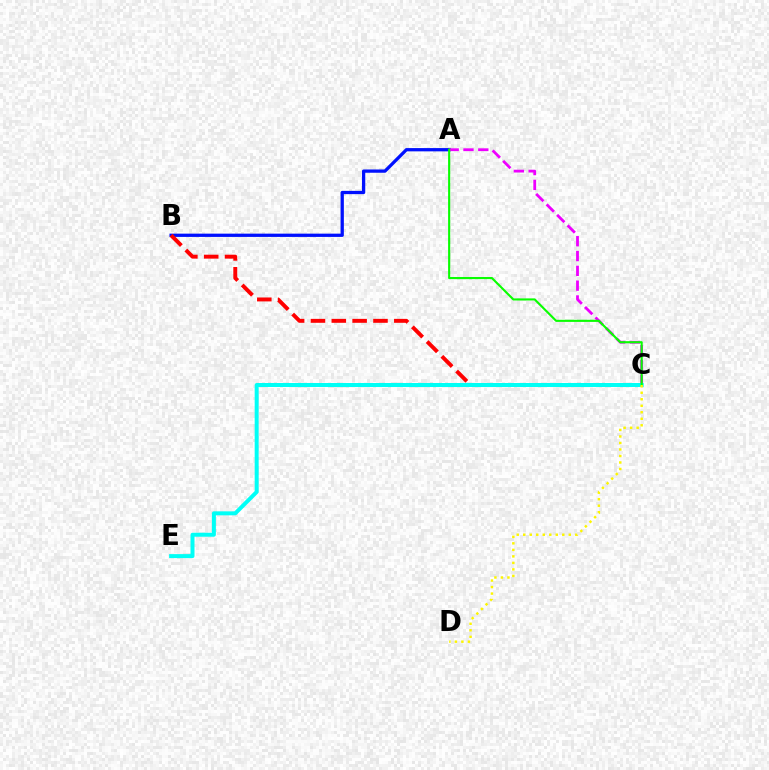{('A', 'B'): [{'color': '#0010ff', 'line_style': 'solid', 'thickness': 2.35}], ('B', 'C'): [{'color': '#ff0000', 'line_style': 'dashed', 'thickness': 2.83}], ('A', 'C'): [{'color': '#ee00ff', 'line_style': 'dashed', 'thickness': 2.01}, {'color': '#08ff00', 'line_style': 'solid', 'thickness': 1.53}], ('C', 'E'): [{'color': '#00fff6', 'line_style': 'solid', 'thickness': 2.87}], ('C', 'D'): [{'color': '#fcf500', 'line_style': 'dotted', 'thickness': 1.77}]}